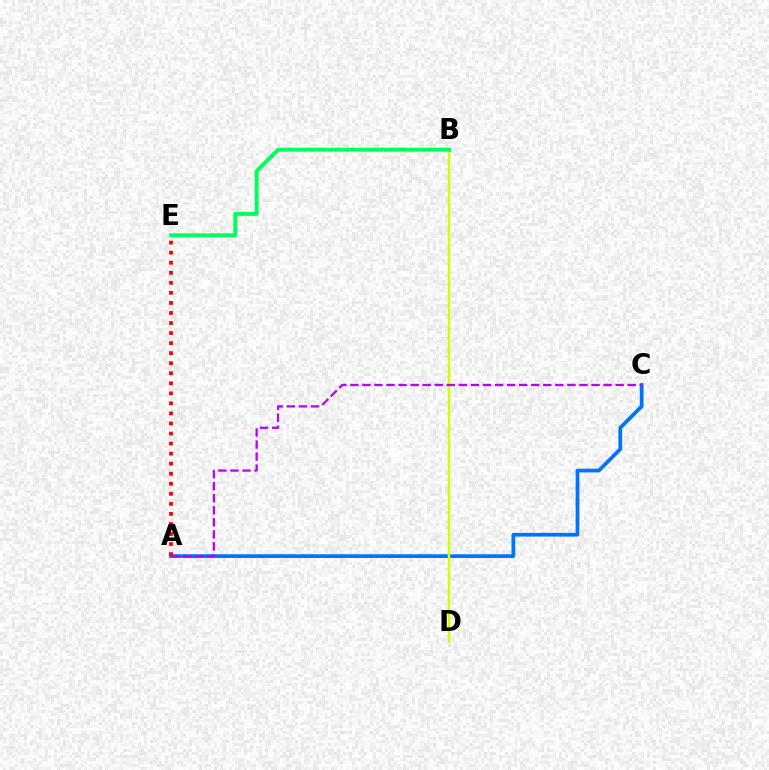{('A', 'C'): [{'color': '#0074ff', 'line_style': 'solid', 'thickness': 2.69}, {'color': '#b900ff', 'line_style': 'dashed', 'thickness': 1.64}], ('A', 'E'): [{'color': '#ff0000', 'line_style': 'dotted', 'thickness': 2.73}], ('B', 'D'): [{'color': '#d1ff00', 'line_style': 'solid', 'thickness': 1.75}], ('B', 'E'): [{'color': '#00ff5c', 'line_style': 'solid', 'thickness': 2.82}]}